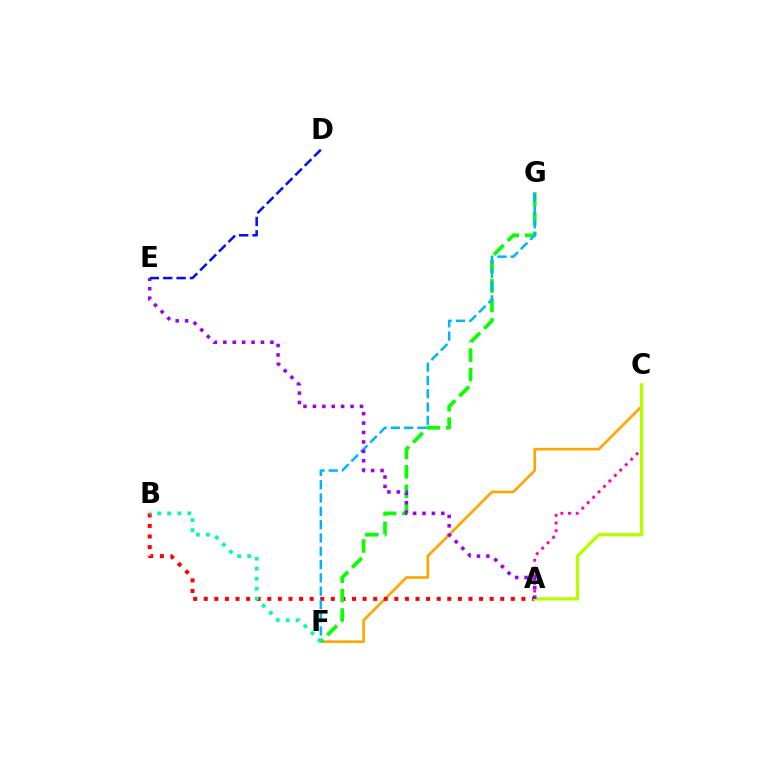{('C', 'F'): [{'color': '#ffa500', 'line_style': 'solid', 'thickness': 1.9}], ('A', 'B'): [{'color': '#ff0000', 'line_style': 'dotted', 'thickness': 2.88}], ('A', 'C'): [{'color': '#ff00bd', 'line_style': 'dotted', 'thickness': 2.09}, {'color': '#b3ff00', 'line_style': 'solid', 'thickness': 2.38}], ('F', 'G'): [{'color': '#08ff00', 'line_style': 'dashed', 'thickness': 2.65}, {'color': '#00b5ff', 'line_style': 'dashed', 'thickness': 1.81}], ('B', 'F'): [{'color': '#00ff9d', 'line_style': 'dotted', 'thickness': 2.72}], ('A', 'E'): [{'color': '#9b00ff', 'line_style': 'dotted', 'thickness': 2.56}], ('D', 'E'): [{'color': '#0010ff', 'line_style': 'dashed', 'thickness': 1.82}]}